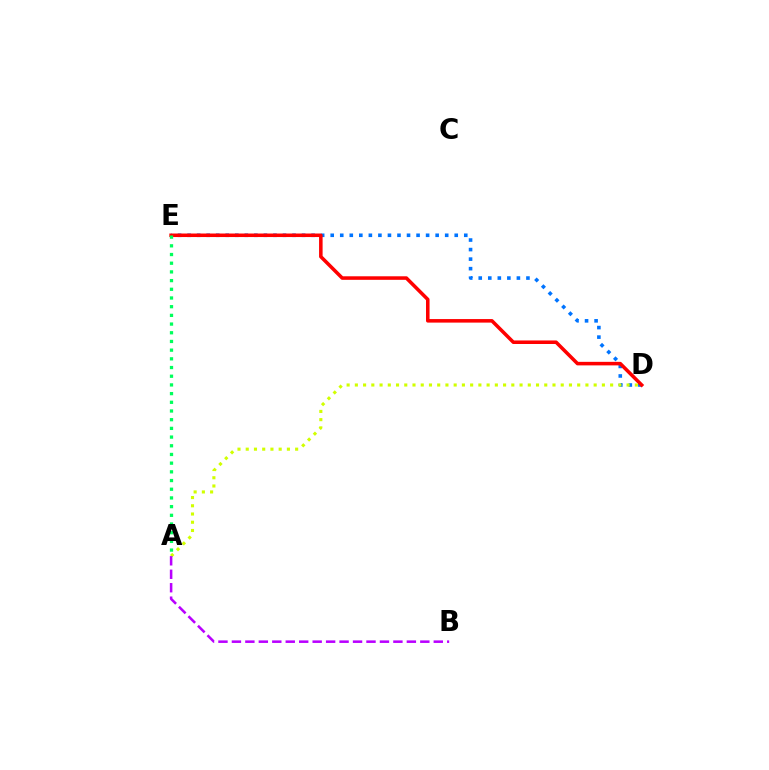{('D', 'E'): [{'color': '#0074ff', 'line_style': 'dotted', 'thickness': 2.59}, {'color': '#ff0000', 'line_style': 'solid', 'thickness': 2.55}], ('A', 'D'): [{'color': '#d1ff00', 'line_style': 'dotted', 'thickness': 2.24}], ('A', 'B'): [{'color': '#b900ff', 'line_style': 'dashed', 'thickness': 1.83}], ('A', 'E'): [{'color': '#00ff5c', 'line_style': 'dotted', 'thickness': 2.36}]}